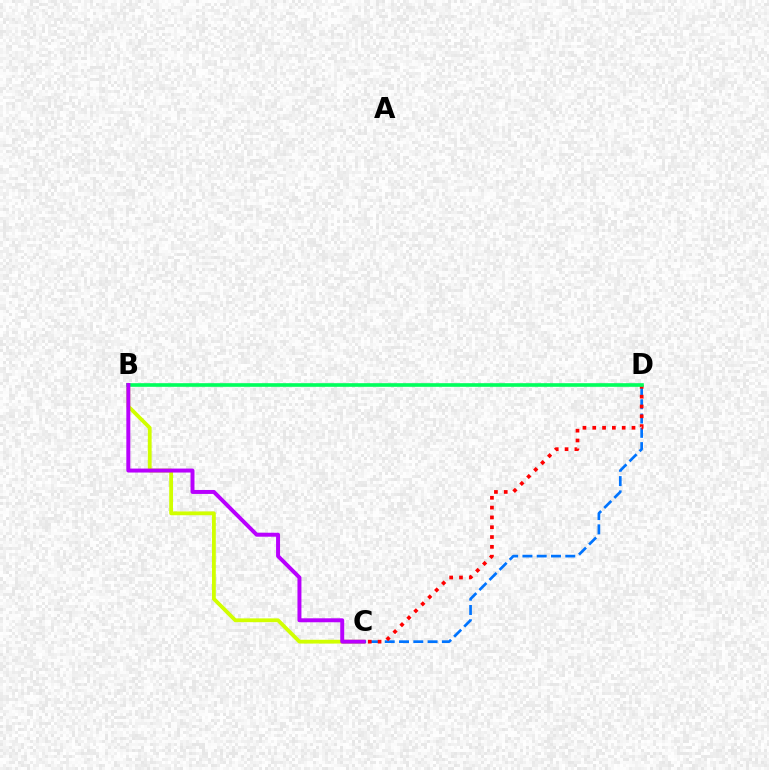{('B', 'C'): [{'color': '#d1ff00', 'line_style': 'solid', 'thickness': 2.74}, {'color': '#b900ff', 'line_style': 'solid', 'thickness': 2.85}], ('C', 'D'): [{'color': '#0074ff', 'line_style': 'dashed', 'thickness': 1.94}, {'color': '#ff0000', 'line_style': 'dotted', 'thickness': 2.67}], ('B', 'D'): [{'color': '#00ff5c', 'line_style': 'solid', 'thickness': 2.62}]}